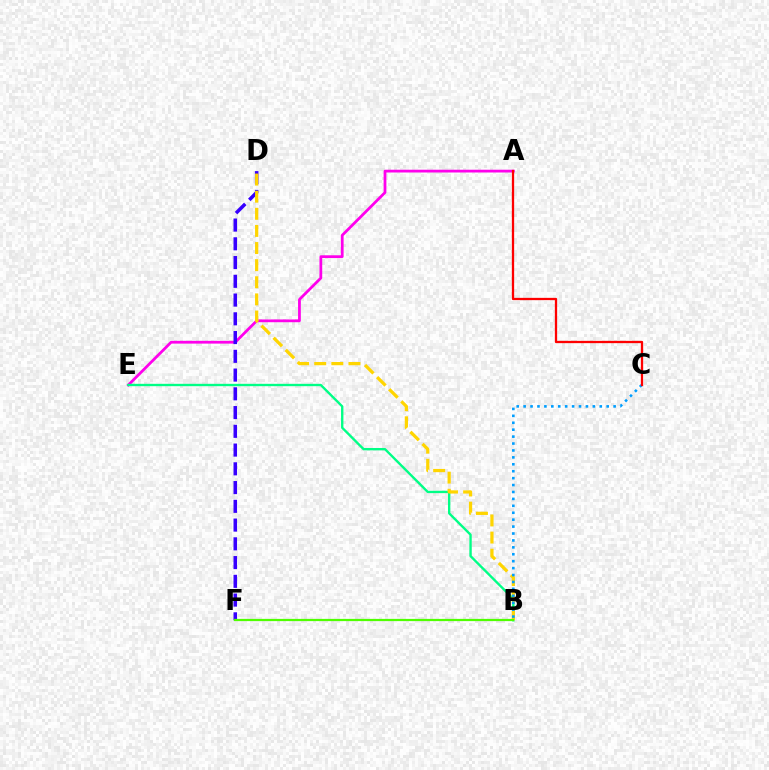{('A', 'E'): [{'color': '#ff00ed', 'line_style': 'solid', 'thickness': 2.0}], ('B', 'E'): [{'color': '#00ff86', 'line_style': 'solid', 'thickness': 1.7}], ('D', 'F'): [{'color': '#3700ff', 'line_style': 'dashed', 'thickness': 2.55}], ('B', 'D'): [{'color': '#ffd500', 'line_style': 'dashed', 'thickness': 2.33}], ('B', 'C'): [{'color': '#009eff', 'line_style': 'dotted', 'thickness': 1.88}], ('B', 'F'): [{'color': '#4fff00', 'line_style': 'solid', 'thickness': 1.61}], ('A', 'C'): [{'color': '#ff0000', 'line_style': 'solid', 'thickness': 1.65}]}